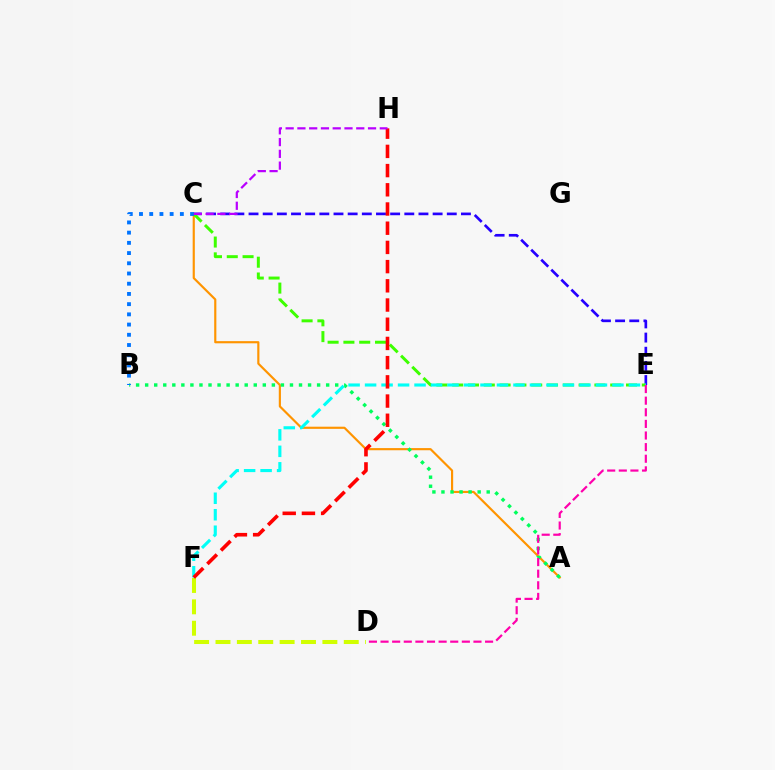{('A', 'C'): [{'color': '#ff9400', 'line_style': 'solid', 'thickness': 1.56}], ('A', 'B'): [{'color': '#00ff5c', 'line_style': 'dotted', 'thickness': 2.46}], ('C', 'E'): [{'color': '#2500ff', 'line_style': 'dashed', 'thickness': 1.92}, {'color': '#3dff00', 'line_style': 'dashed', 'thickness': 2.15}], ('D', 'F'): [{'color': '#d1ff00', 'line_style': 'dashed', 'thickness': 2.9}], ('E', 'F'): [{'color': '#00fff6', 'line_style': 'dashed', 'thickness': 2.24}], ('B', 'C'): [{'color': '#0074ff', 'line_style': 'dotted', 'thickness': 2.78}], ('F', 'H'): [{'color': '#ff0000', 'line_style': 'dashed', 'thickness': 2.61}], ('C', 'H'): [{'color': '#b900ff', 'line_style': 'dashed', 'thickness': 1.6}], ('D', 'E'): [{'color': '#ff00ac', 'line_style': 'dashed', 'thickness': 1.58}]}